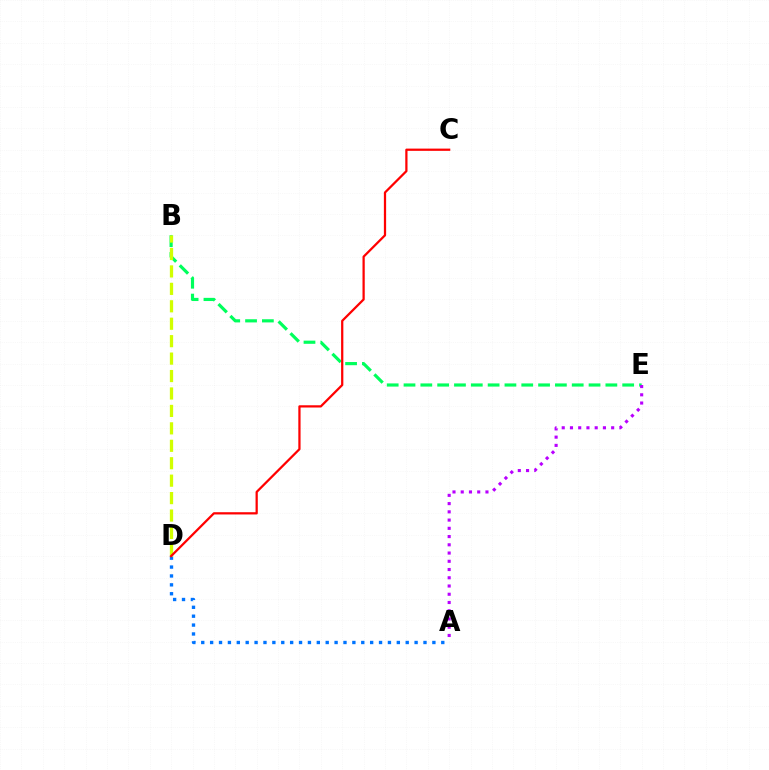{('B', 'E'): [{'color': '#00ff5c', 'line_style': 'dashed', 'thickness': 2.29}], ('A', 'D'): [{'color': '#0074ff', 'line_style': 'dotted', 'thickness': 2.42}], ('B', 'D'): [{'color': '#d1ff00', 'line_style': 'dashed', 'thickness': 2.37}], ('C', 'D'): [{'color': '#ff0000', 'line_style': 'solid', 'thickness': 1.62}], ('A', 'E'): [{'color': '#b900ff', 'line_style': 'dotted', 'thickness': 2.24}]}